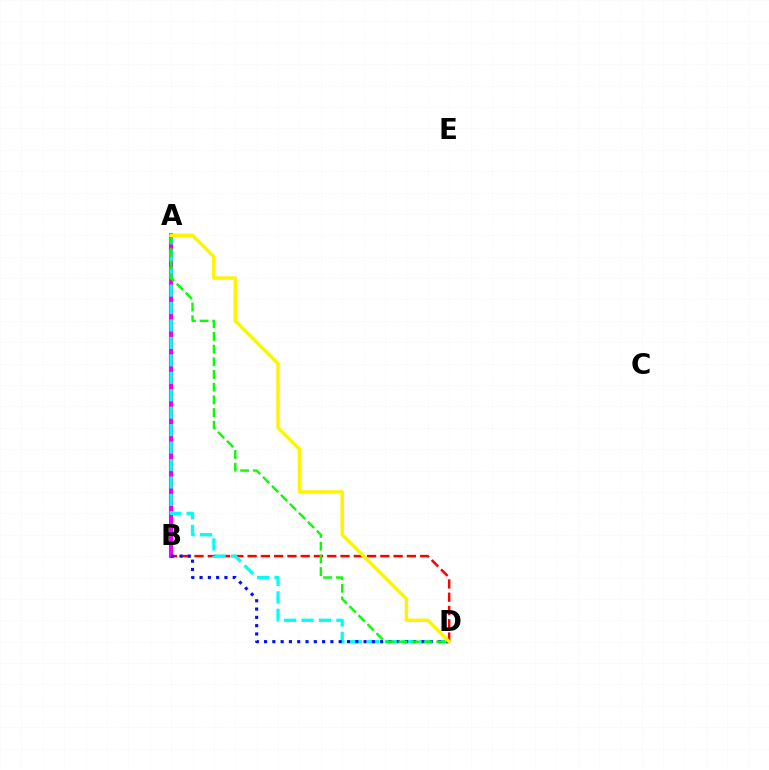{('B', 'D'): [{'color': '#ff0000', 'line_style': 'dashed', 'thickness': 1.8}, {'color': '#0010ff', 'line_style': 'dotted', 'thickness': 2.25}], ('A', 'B'): [{'color': '#ee00ff', 'line_style': 'solid', 'thickness': 2.96}], ('A', 'D'): [{'color': '#00fff6', 'line_style': 'dashed', 'thickness': 2.37}, {'color': '#08ff00', 'line_style': 'dashed', 'thickness': 1.72}, {'color': '#fcf500', 'line_style': 'solid', 'thickness': 2.47}]}